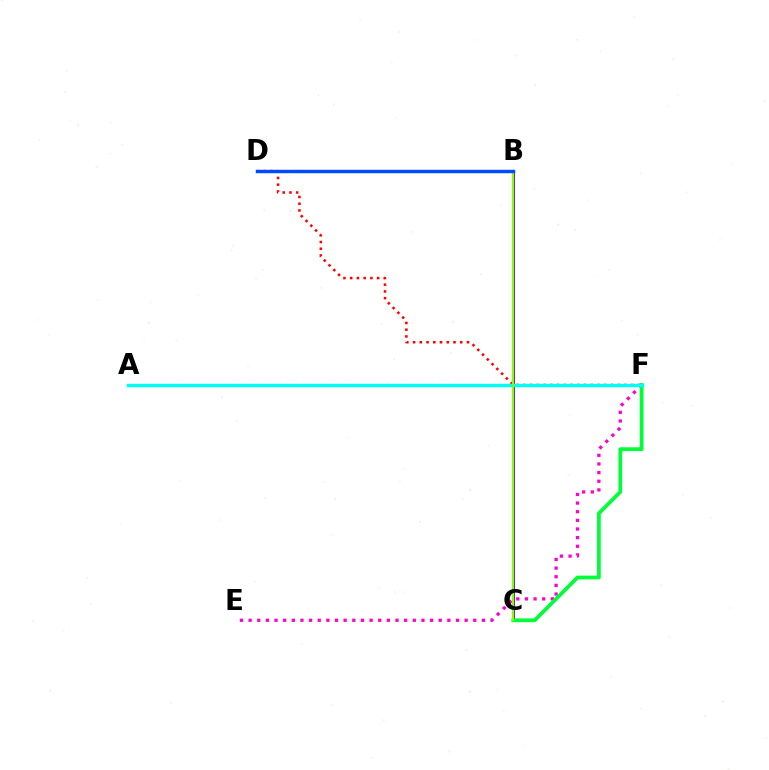{('E', 'F'): [{'color': '#ff00cf', 'line_style': 'dotted', 'thickness': 2.35}], ('B', 'C'): [{'color': '#7200ff', 'line_style': 'solid', 'thickness': 2.11}, {'color': '#84ff00', 'line_style': 'solid', 'thickness': 1.61}], ('D', 'F'): [{'color': '#ff0000', 'line_style': 'dotted', 'thickness': 1.83}], ('A', 'F'): [{'color': '#ffbd00', 'line_style': 'dotted', 'thickness': 1.53}, {'color': '#00fff6', 'line_style': 'solid', 'thickness': 2.41}], ('C', 'F'): [{'color': '#00ff39', 'line_style': 'solid', 'thickness': 2.7}], ('B', 'D'): [{'color': '#004bff', 'line_style': 'solid', 'thickness': 2.48}]}